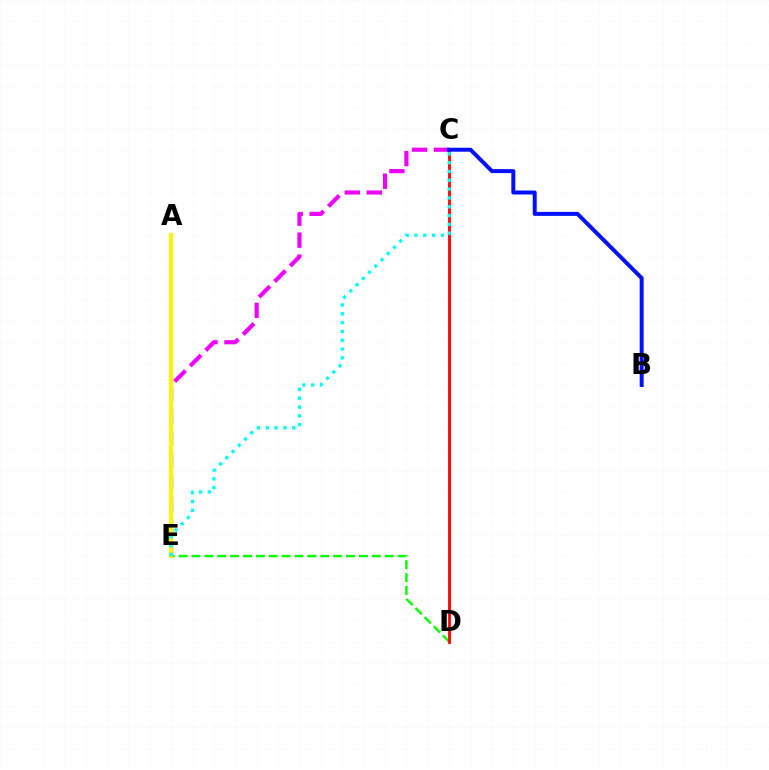{('C', 'E'): [{'color': '#ee00ff', 'line_style': 'dashed', 'thickness': 2.99}, {'color': '#00fff6', 'line_style': 'dotted', 'thickness': 2.4}], ('D', 'E'): [{'color': '#08ff00', 'line_style': 'dashed', 'thickness': 1.75}], ('A', 'E'): [{'color': '#fcf500', 'line_style': 'solid', 'thickness': 2.91}], ('C', 'D'): [{'color': '#ff0000', 'line_style': 'solid', 'thickness': 2.0}], ('B', 'C'): [{'color': '#0010ff', 'line_style': 'solid', 'thickness': 2.86}]}